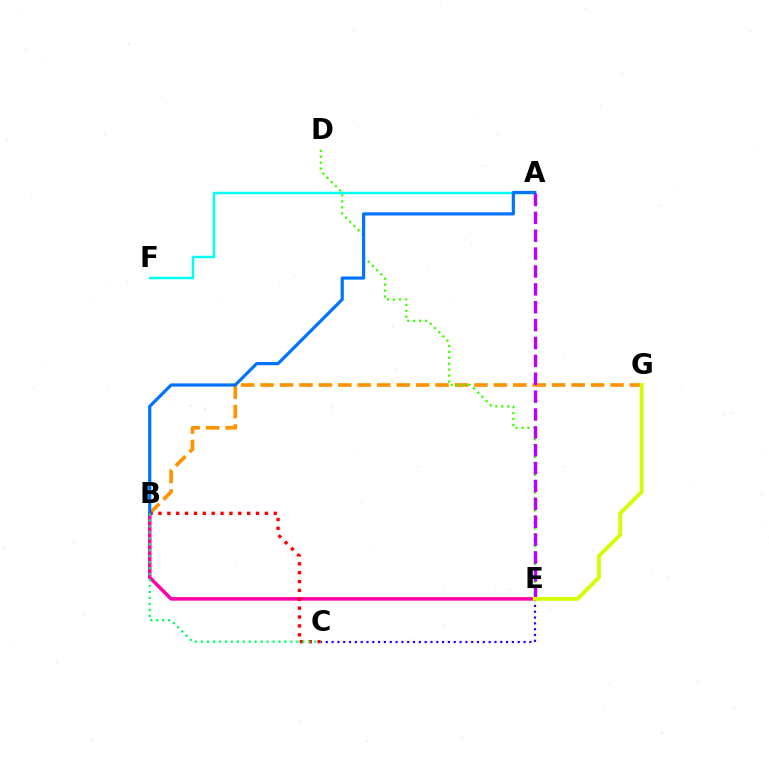{('B', 'G'): [{'color': '#ff9400', 'line_style': 'dashed', 'thickness': 2.64}], ('D', 'E'): [{'color': '#3dff00', 'line_style': 'dotted', 'thickness': 1.61}], ('C', 'E'): [{'color': '#2500ff', 'line_style': 'dotted', 'thickness': 1.58}], ('B', 'E'): [{'color': '#ff00ac', 'line_style': 'solid', 'thickness': 2.54}], ('A', 'F'): [{'color': '#00fff6', 'line_style': 'solid', 'thickness': 1.78}], ('B', 'C'): [{'color': '#ff0000', 'line_style': 'dotted', 'thickness': 2.41}, {'color': '#00ff5c', 'line_style': 'dotted', 'thickness': 1.62}], ('A', 'B'): [{'color': '#0074ff', 'line_style': 'solid', 'thickness': 2.29}], ('A', 'E'): [{'color': '#b900ff', 'line_style': 'dashed', 'thickness': 2.43}], ('E', 'G'): [{'color': '#d1ff00', 'line_style': 'solid', 'thickness': 2.76}]}